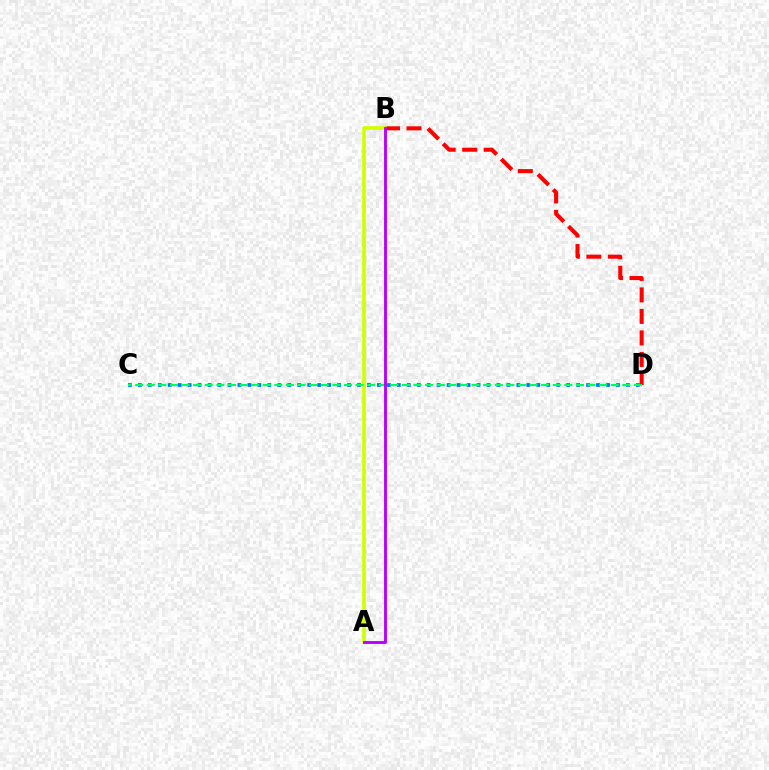{('C', 'D'): [{'color': '#0074ff', 'line_style': 'dotted', 'thickness': 2.71}, {'color': '#00ff5c', 'line_style': 'dashed', 'thickness': 1.58}], ('B', 'D'): [{'color': '#ff0000', 'line_style': 'dashed', 'thickness': 2.92}], ('A', 'B'): [{'color': '#d1ff00', 'line_style': 'solid', 'thickness': 2.66}, {'color': '#b900ff', 'line_style': 'solid', 'thickness': 2.07}]}